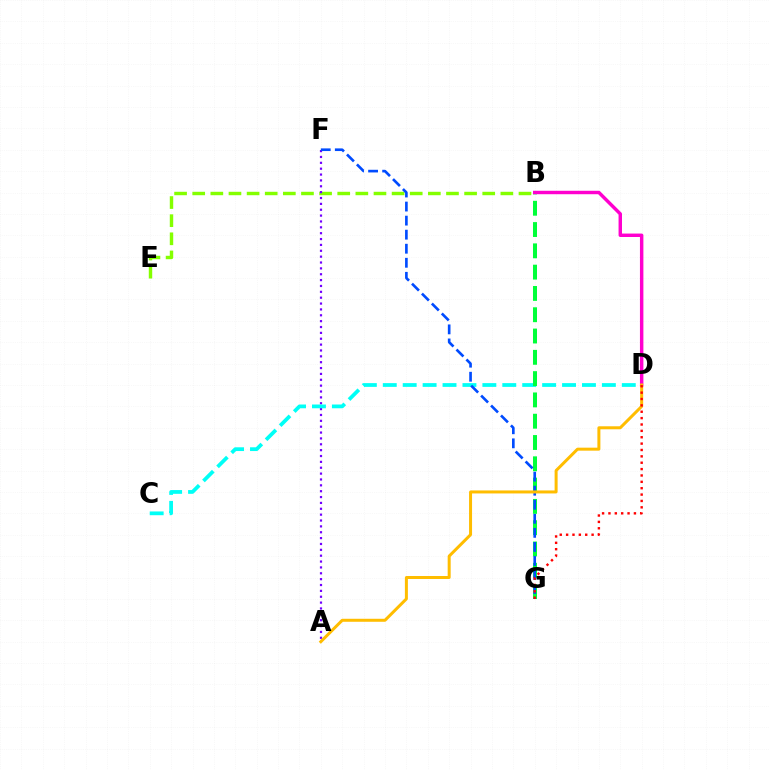{('B', 'E'): [{'color': '#84ff00', 'line_style': 'dashed', 'thickness': 2.46}], ('A', 'F'): [{'color': '#7200ff', 'line_style': 'dotted', 'thickness': 1.59}], ('C', 'D'): [{'color': '#00fff6', 'line_style': 'dashed', 'thickness': 2.71}], ('B', 'G'): [{'color': '#00ff39', 'line_style': 'dashed', 'thickness': 2.89}], ('F', 'G'): [{'color': '#004bff', 'line_style': 'dashed', 'thickness': 1.91}], ('B', 'D'): [{'color': '#ff00cf', 'line_style': 'solid', 'thickness': 2.48}], ('A', 'D'): [{'color': '#ffbd00', 'line_style': 'solid', 'thickness': 2.16}], ('D', 'G'): [{'color': '#ff0000', 'line_style': 'dotted', 'thickness': 1.73}]}